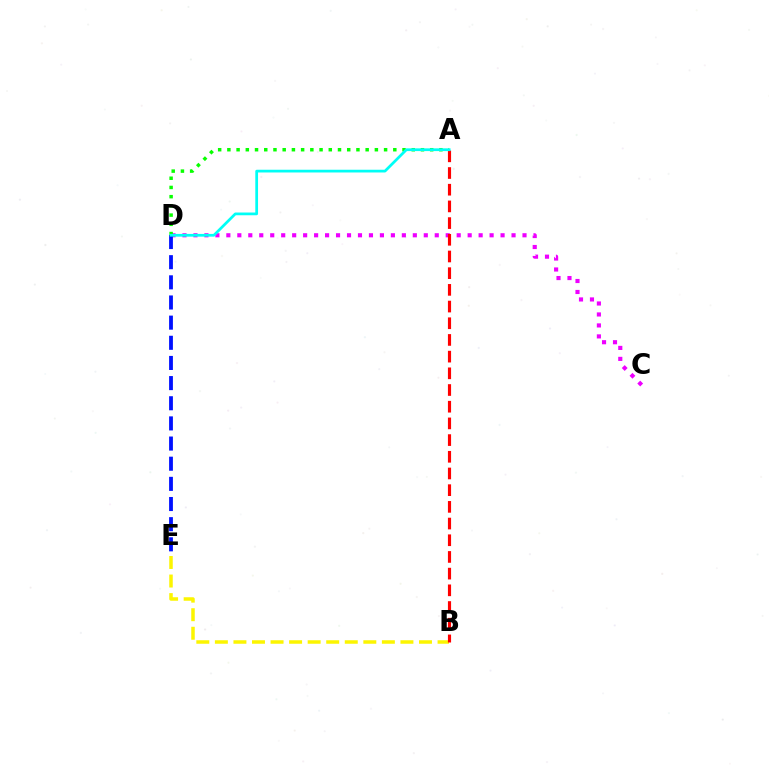{('C', 'D'): [{'color': '#ee00ff', 'line_style': 'dotted', 'thickness': 2.98}], ('B', 'E'): [{'color': '#fcf500', 'line_style': 'dashed', 'thickness': 2.52}], ('D', 'E'): [{'color': '#0010ff', 'line_style': 'dashed', 'thickness': 2.74}], ('A', 'D'): [{'color': '#08ff00', 'line_style': 'dotted', 'thickness': 2.5}, {'color': '#00fff6', 'line_style': 'solid', 'thickness': 1.97}], ('A', 'B'): [{'color': '#ff0000', 'line_style': 'dashed', 'thickness': 2.27}]}